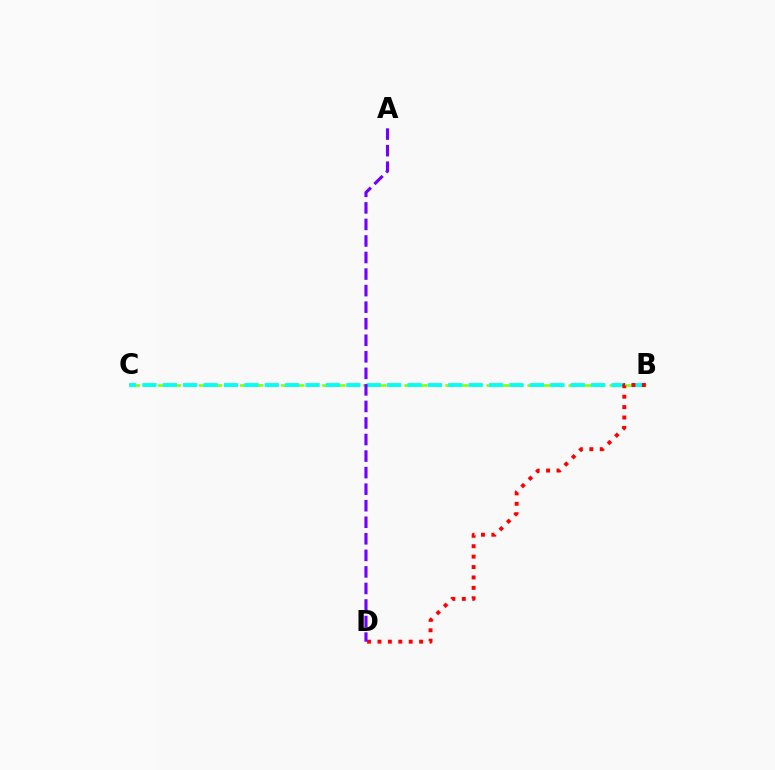{('B', 'C'): [{'color': '#84ff00', 'line_style': 'dashed', 'thickness': 1.86}, {'color': '#00fff6', 'line_style': 'dashed', 'thickness': 2.77}], ('B', 'D'): [{'color': '#ff0000', 'line_style': 'dotted', 'thickness': 2.83}], ('A', 'D'): [{'color': '#7200ff', 'line_style': 'dashed', 'thickness': 2.25}]}